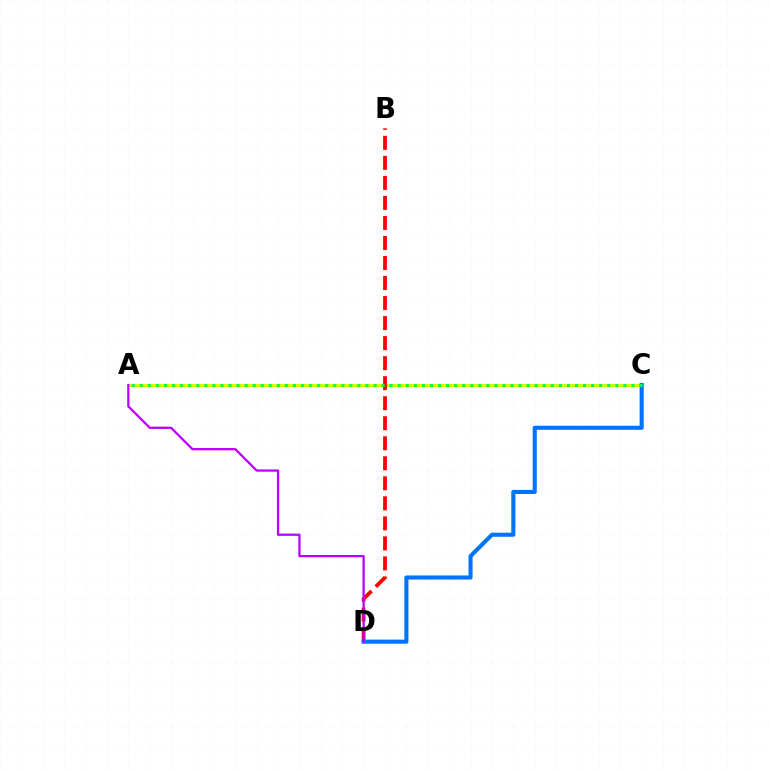{('A', 'C'): [{'color': '#d1ff00', 'line_style': 'solid', 'thickness': 2.21}, {'color': '#00ff5c', 'line_style': 'dotted', 'thickness': 2.19}], ('B', 'D'): [{'color': '#ff0000', 'line_style': 'dashed', 'thickness': 2.72}], ('C', 'D'): [{'color': '#0074ff', 'line_style': 'solid', 'thickness': 2.95}], ('A', 'D'): [{'color': '#b900ff', 'line_style': 'solid', 'thickness': 1.63}]}